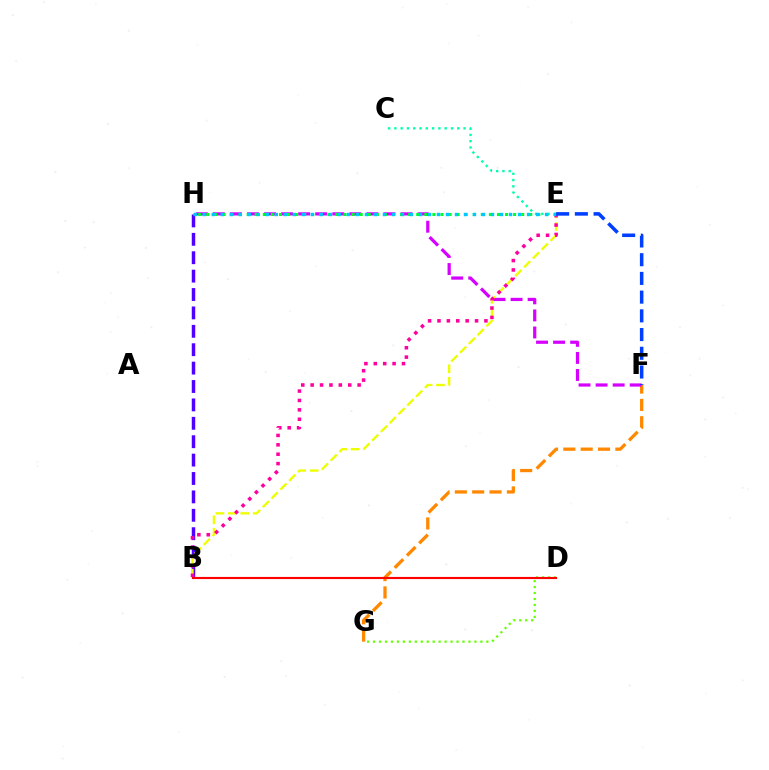{('F', 'G'): [{'color': '#ff8800', 'line_style': 'dashed', 'thickness': 2.36}], ('F', 'H'): [{'color': '#d600ff', 'line_style': 'dashed', 'thickness': 2.32}], ('B', 'H'): [{'color': '#4f00ff', 'line_style': 'dashed', 'thickness': 2.5}], ('B', 'E'): [{'color': '#eeff00', 'line_style': 'dashed', 'thickness': 1.69}, {'color': '#ff00a0', 'line_style': 'dotted', 'thickness': 2.55}], ('E', 'H'): [{'color': '#00ff27', 'line_style': 'dotted', 'thickness': 2.19}, {'color': '#00c7ff', 'line_style': 'dotted', 'thickness': 2.45}], ('C', 'E'): [{'color': '#00ffaf', 'line_style': 'dotted', 'thickness': 1.71}], ('D', 'G'): [{'color': '#66ff00', 'line_style': 'dotted', 'thickness': 1.62}], ('E', 'F'): [{'color': '#003fff', 'line_style': 'dashed', 'thickness': 2.54}], ('B', 'D'): [{'color': '#ff0000', 'line_style': 'solid', 'thickness': 1.53}]}